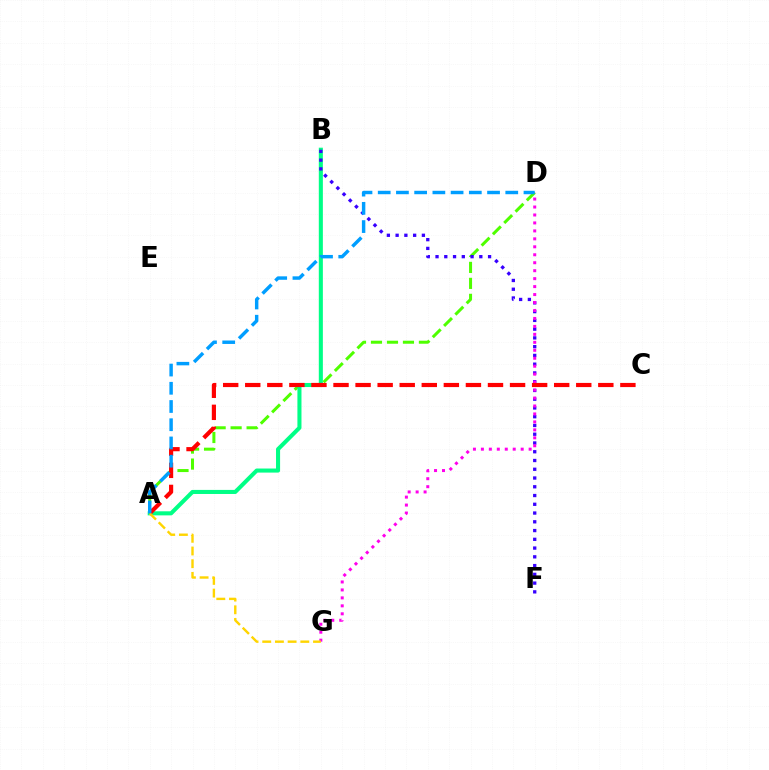{('A', 'D'): [{'color': '#4fff00', 'line_style': 'dashed', 'thickness': 2.17}, {'color': '#009eff', 'line_style': 'dashed', 'thickness': 2.48}], ('A', 'B'): [{'color': '#00ff86', 'line_style': 'solid', 'thickness': 2.93}], ('B', 'F'): [{'color': '#3700ff', 'line_style': 'dotted', 'thickness': 2.38}], ('D', 'G'): [{'color': '#ff00ed', 'line_style': 'dotted', 'thickness': 2.16}], ('A', 'C'): [{'color': '#ff0000', 'line_style': 'dashed', 'thickness': 3.0}], ('A', 'G'): [{'color': '#ffd500', 'line_style': 'dashed', 'thickness': 1.72}]}